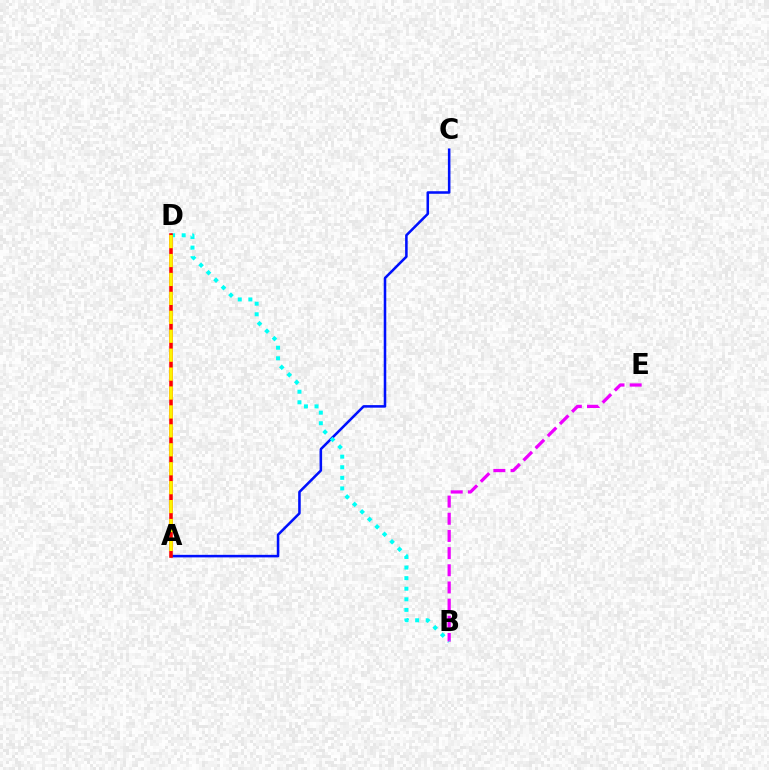{('A', 'D'): [{'color': '#08ff00', 'line_style': 'dotted', 'thickness': 1.52}, {'color': '#ff0000', 'line_style': 'solid', 'thickness': 2.56}, {'color': '#fcf500', 'line_style': 'dashed', 'thickness': 2.57}], ('A', 'C'): [{'color': '#0010ff', 'line_style': 'solid', 'thickness': 1.84}], ('B', 'E'): [{'color': '#ee00ff', 'line_style': 'dashed', 'thickness': 2.33}], ('B', 'D'): [{'color': '#00fff6', 'line_style': 'dotted', 'thickness': 2.87}]}